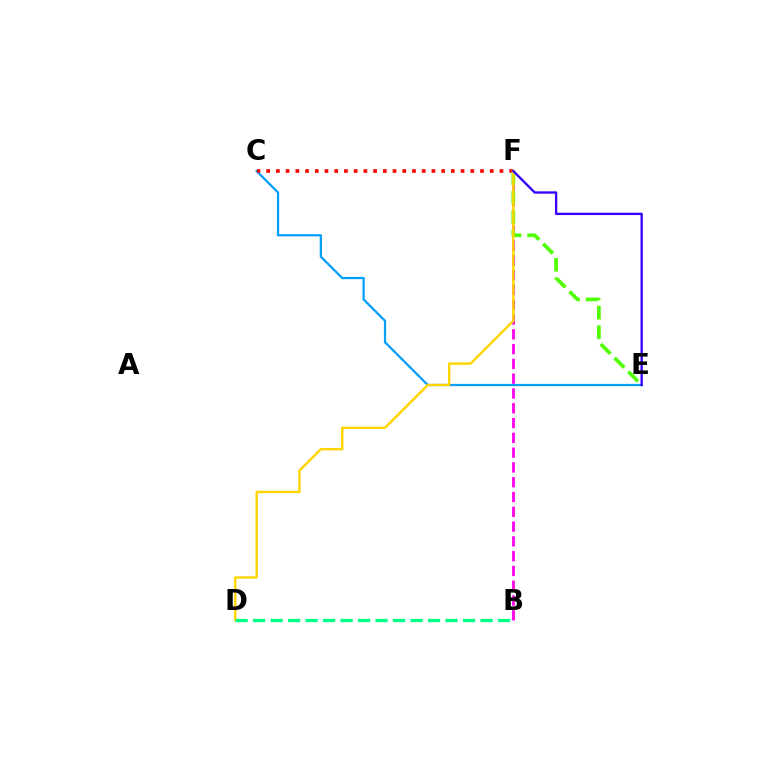{('B', 'F'): [{'color': '#ff00ed', 'line_style': 'dashed', 'thickness': 2.01}], ('C', 'E'): [{'color': '#009eff', 'line_style': 'solid', 'thickness': 1.61}], ('C', 'F'): [{'color': '#ff0000', 'line_style': 'dotted', 'thickness': 2.64}], ('E', 'F'): [{'color': '#4fff00', 'line_style': 'dashed', 'thickness': 2.65}, {'color': '#3700ff', 'line_style': 'solid', 'thickness': 1.68}], ('D', 'F'): [{'color': '#ffd500', 'line_style': 'solid', 'thickness': 1.73}], ('B', 'D'): [{'color': '#00ff86', 'line_style': 'dashed', 'thickness': 2.38}]}